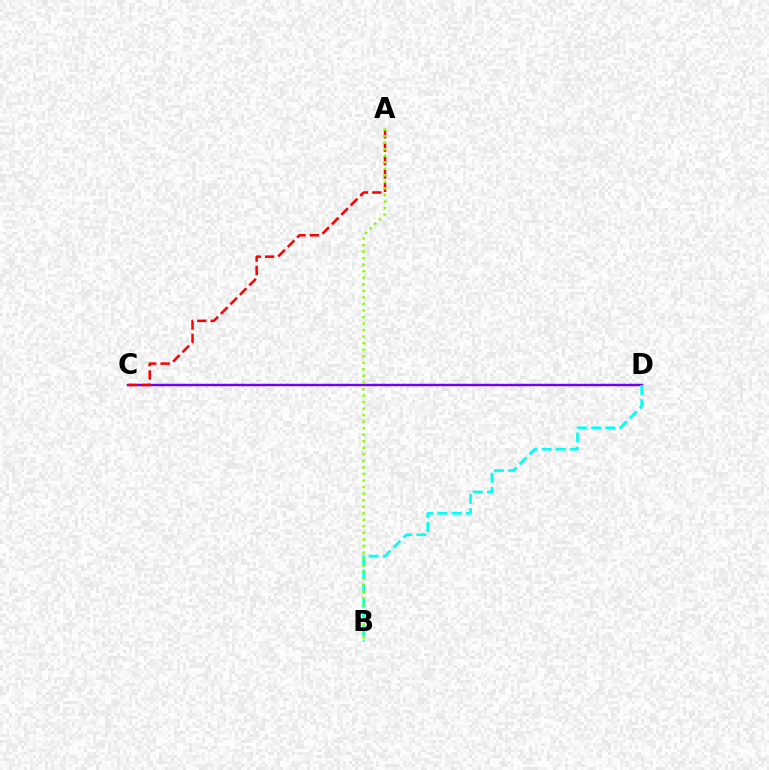{('C', 'D'): [{'color': '#7200ff', 'line_style': 'solid', 'thickness': 1.75}], ('A', 'C'): [{'color': '#ff0000', 'line_style': 'dashed', 'thickness': 1.82}], ('B', 'D'): [{'color': '#00fff6', 'line_style': 'dashed', 'thickness': 1.92}], ('A', 'B'): [{'color': '#84ff00', 'line_style': 'dotted', 'thickness': 1.78}]}